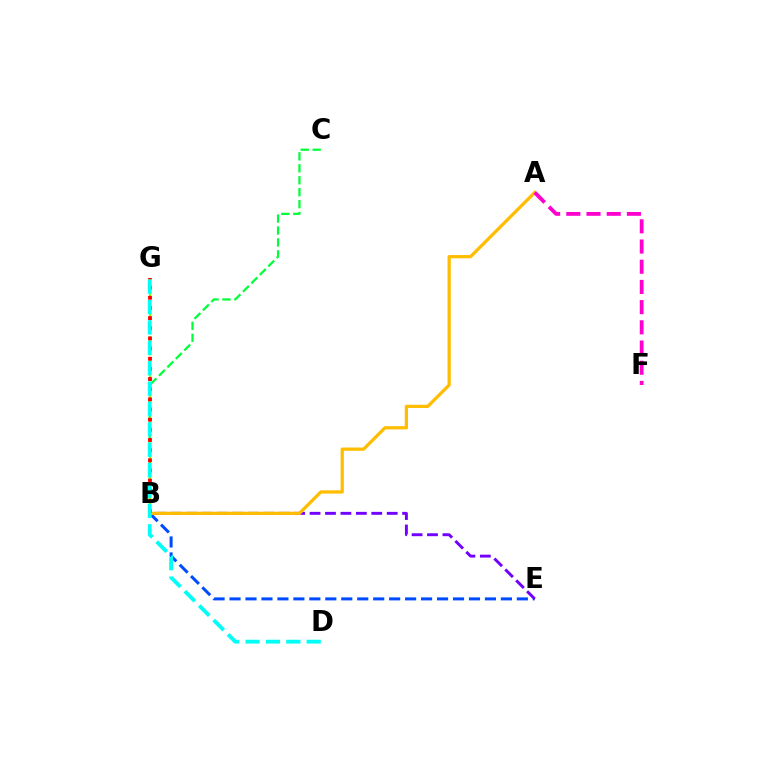{('B', 'C'): [{'color': '#00ff39', 'line_style': 'dashed', 'thickness': 1.62}], ('B', 'E'): [{'color': '#004bff', 'line_style': 'dashed', 'thickness': 2.17}, {'color': '#7200ff', 'line_style': 'dashed', 'thickness': 2.1}], ('A', 'B'): [{'color': '#ffbd00', 'line_style': 'solid', 'thickness': 2.34}], ('B', 'G'): [{'color': '#84ff00', 'line_style': 'dashed', 'thickness': 1.57}, {'color': '#ff0000', 'line_style': 'dotted', 'thickness': 2.76}], ('A', 'F'): [{'color': '#ff00cf', 'line_style': 'dashed', 'thickness': 2.74}], ('D', 'G'): [{'color': '#00fff6', 'line_style': 'dashed', 'thickness': 2.77}]}